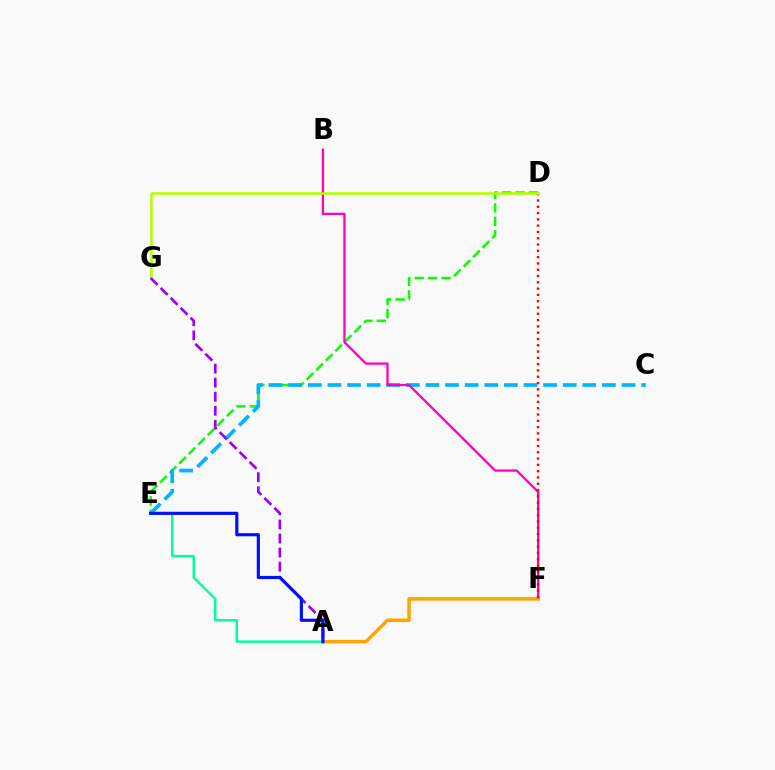{('D', 'E'): [{'color': '#08ff00', 'line_style': 'dashed', 'thickness': 1.83}], ('C', 'E'): [{'color': '#00b5ff', 'line_style': 'dashed', 'thickness': 2.66}], ('B', 'F'): [{'color': '#ff00bd', 'line_style': 'solid', 'thickness': 1.65}], ('A', 'F'): [{'color': '#ffa500', 'line_style': 'solid', 'thickness': 2.55}], ('D', 'F'): [{'color': '#ff0000', 'line_style': 'dotted', 'thickness': 1.71}], ('D', 'G'): [{'color': '#b3ff00', 'line_style': 'solid', 'thickness': 1.84}], ('A', 'G'): [{'color': '#9b00ff', 'line_style': 'dashed', 'thickness': 1.91}], ('A', 'E'): [{'color': '#00ff9d', 'line_style': 'solid', 'thickness': 1.76}, {'color': '#0010ff', 'line_style': 'solid', 'thickness': 2.27}]}